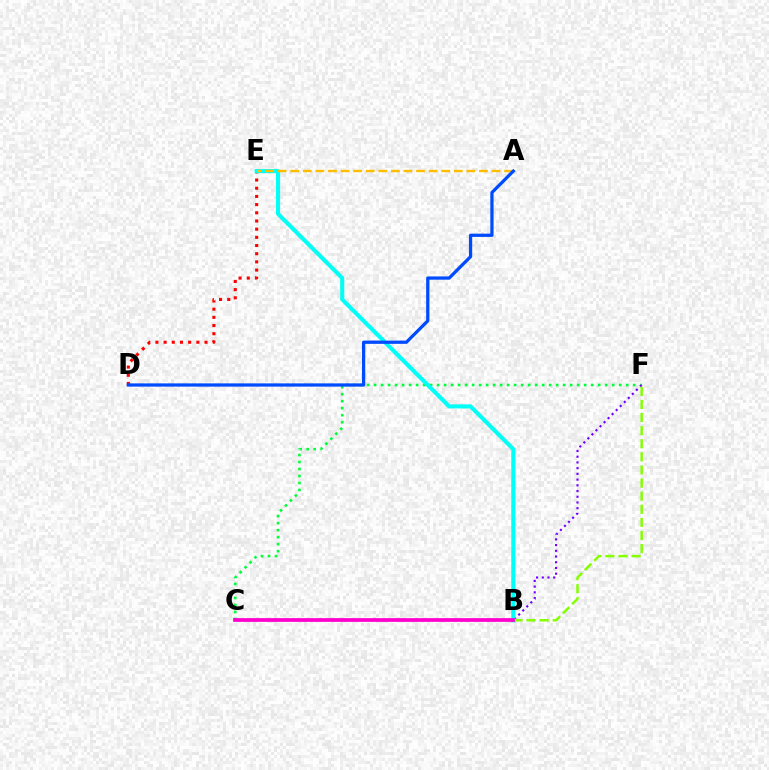{('C', 'F'): [{'color': '#00ff39', 'line_style': 'dotted', 'thickness': 1.9}], ('D', 'E'): [{'color': '#ff0000', 'line_style': 'dotted', 'thickness': 2.22}], ('B', 'F'): [{'color': '#7200ff', 'line_style': 'dotted', 'thickness': 1.55}, {'color': '#84ff00', 'line_style': 'dashed', 'thickness': 1.78}], ('B', 'E'): [{'color': '#00fff6', 'line_style': 'solid', 'thickness': 2.94}], ('A', 'E'): [{'color': '#ffbd00', 'line_style': 'dashed', 'thickness': 1.71}], ('A', 'D'): [{'color': '#004bff', 'line_style': 'solid', 'thickness': 2.34}], ('B', 'C'): [{'color': '#ff00cf', 'line_style': 'solid', 'thickness': 2.7}]}